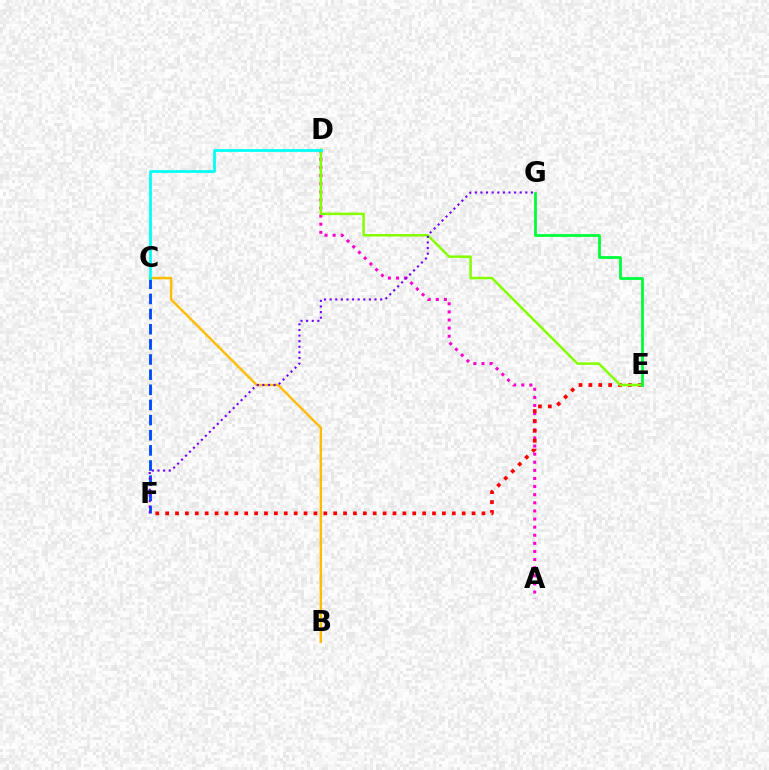{('B', 'C'): [{'color': '#ffbd00', 'line_style': 'solid', 'thickness': 1.76}], ('A', 'D'): [{'color': '#ff00cf', 'line_style': 'dotted', 'thickness': 2.2}], ('C', 'F'): [{'color': '#004bff', 'line_style': 'dashed', 'thickness': 2.06}], ('E', 'F'): [{'color': '#ff0000', 'line_style': 'dotted', 'thickness': 2.69}], ('D', 'E'): [{'color': '#84ff00', 'line_style': 'solid', 'thickness': 1.81}], ('E', 'G'): [{'color': '#00ff39', 'line_style': 'solid', 'thickness': 2.01}], ('F', 'G'): [{'color': '#7200ff', 'line_style': 'dotted', 'thickness': 1.52}], ('C', 'D'): [{'color': '#00fff6', 'line_style': 'solid', 'thickness': 1.97}]}